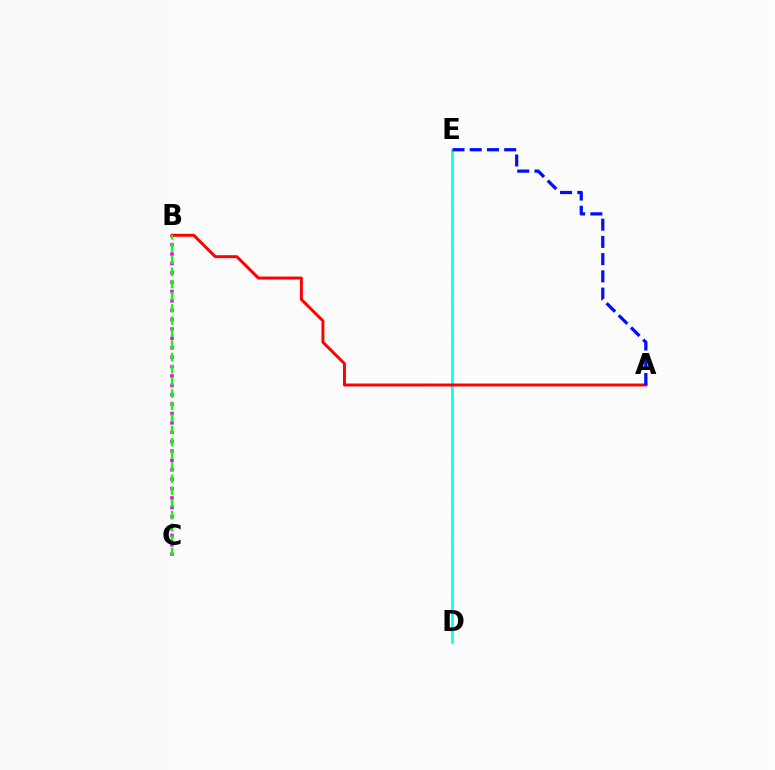{('D', 'E'): [{'color': '#fcf500', 'line_style': 'dotted', 'thickness': 1.54}, {'color': '#00fff6', 'line_style': 'solid', 'thickness': 1.92}], ('B', 'C'): [{'color': '#ee00ff', 'line_style': 'dotted', 'thickness': 2.55}, {'color': '#08ff00', 'line_style': 'dashed', 'thickness': 1.65}], ('A', 'B'): [{'color': '#ff0000', 'line_style': 'solid', 'thickness': 2.12}], ('A', 'E'): [{'color': '#0010ff', 'line_style': 'dashed', 'thickness': 2.34}]}